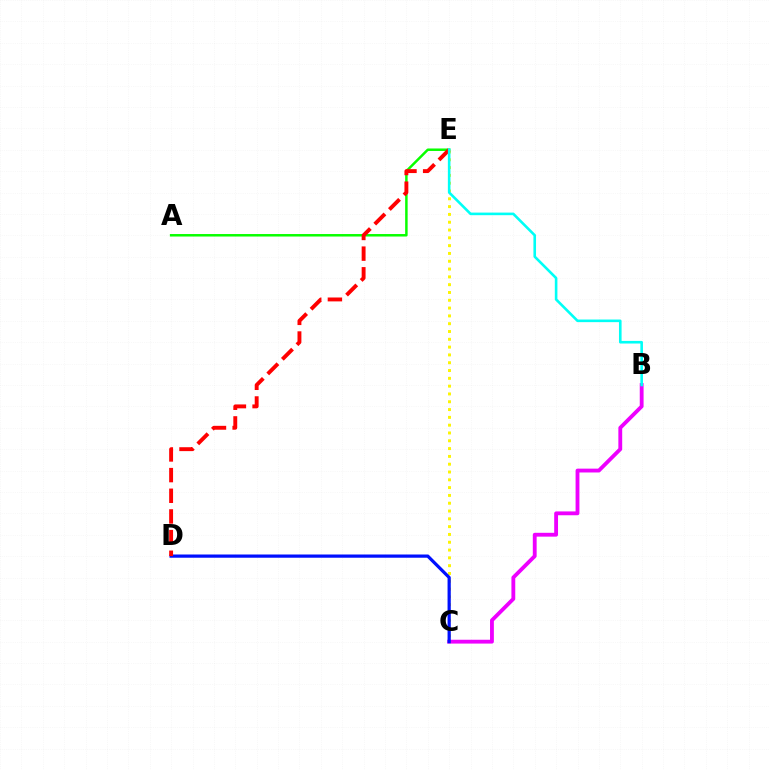{('A', 'E'): [{'color': '#08ff00', 'line_style': 'solid', 'thickness': 1.79}], ('B', 'C'): [{'color': '#ee00ff', 'line_style': 'solid', 'thickness': 2.76}], ('C', 'E'): [{'color': '#fcf500', 'line_style': 'dotted', 'thickness': 2.12}], ('C', 'D'): [{'color': '#0010ff', 'line_style': 'solid', 'thickness': 2.33}], ('D', 'E'): [{'color': '#ff0000', 'line_style': 'dashed', 'thickness': 2.81}], ('B', 'E'): [{'color': '#00fff6', 'line_style': 'solid', 'thickness': 1.88}]}